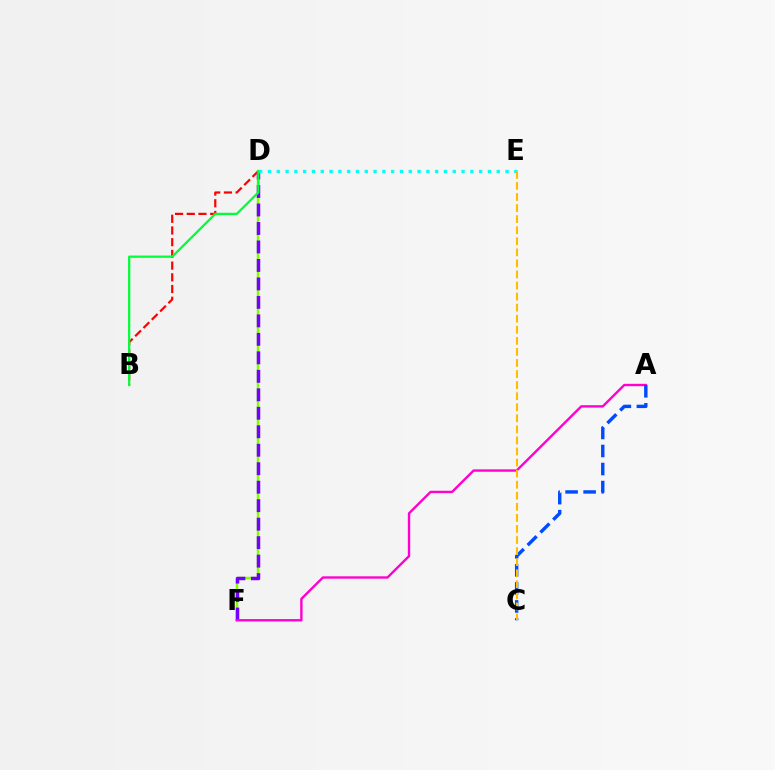{('B', 'D'): [{'color': '#ff0000', 'line_style': 'dashed', 'thickness': 1.59}, {'color': '#00ff39', 'line_style': 'solid', 'thickness': 1.63}], ('D', 'F'): [{'color': '#84ff00', 'line_style': 'solid', 'thickness': 1.76}, {'color': '#7200ff', 'line_style': 'dashed', 'thickness': 2.51}], ('A', 'F'): [{'color': '#ff00cf', 'line_style': 'solid', 'thickness': 1.72}], ('D', 'E'): [{'color': '#00fff6', 'line_style': 'dotted', 'thickness': 2.39}], ('A', 'C'): [{'color': '#004bff', 'line_style': 'dashed', 'thickness': 2.45}], ('C', 'E'): [{'color': '#ffbd00', 'line_style': 'dashed', 'thickness': 1.5}]}